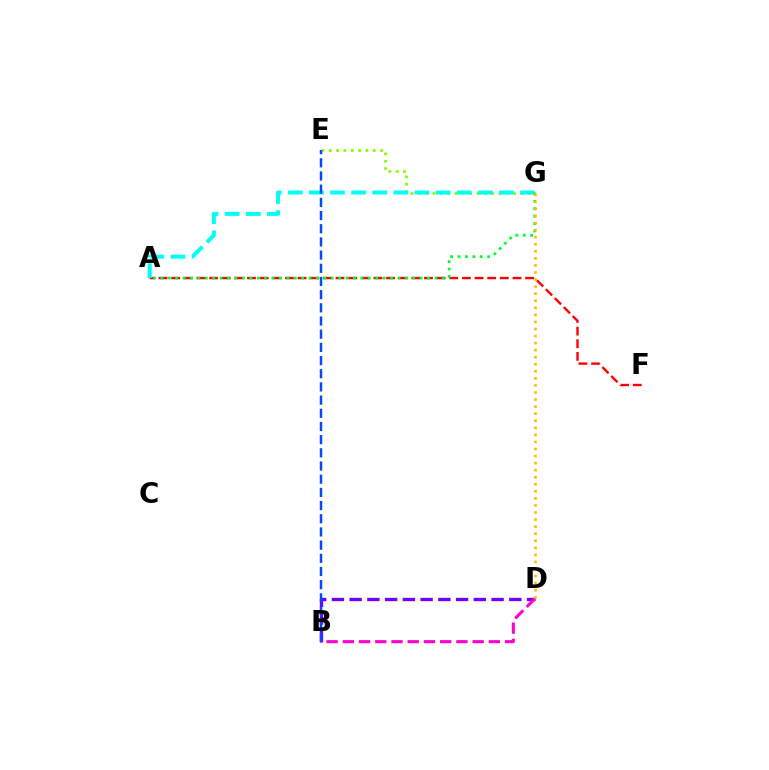{('B', 'D'): [{'color': '#7200ff', 'line_style': 'dashed', 'thickness': 2.41}, {'color': '#ff00cf', 'line_style': 'dashed', 'thickness': 2.2}], ('A', 'F'): [{'color': '#ff0000', 'line_style': 'dashed', 'thickness': 1.72}], ('E', 'G'): [{'color': '#84ff00', 'line_style': 'dotted', 'thickness': 1.99}], ('A', 'G'): [{'color': '#00fff6', 'line_style': 'dashed', 'thickness': 2.87}, {'color': '#00ff39', 'line_style': 'dotted', 'thickness': 2.01}], ('B', 'E'): [{'color': '#004bff', 'line_style': 'dashed', 'thickness': 1.79}], ('D', 'G'): [{'color': '#ffbd00', 'line_style': 'dotted', 'thickness': 1.92}]}